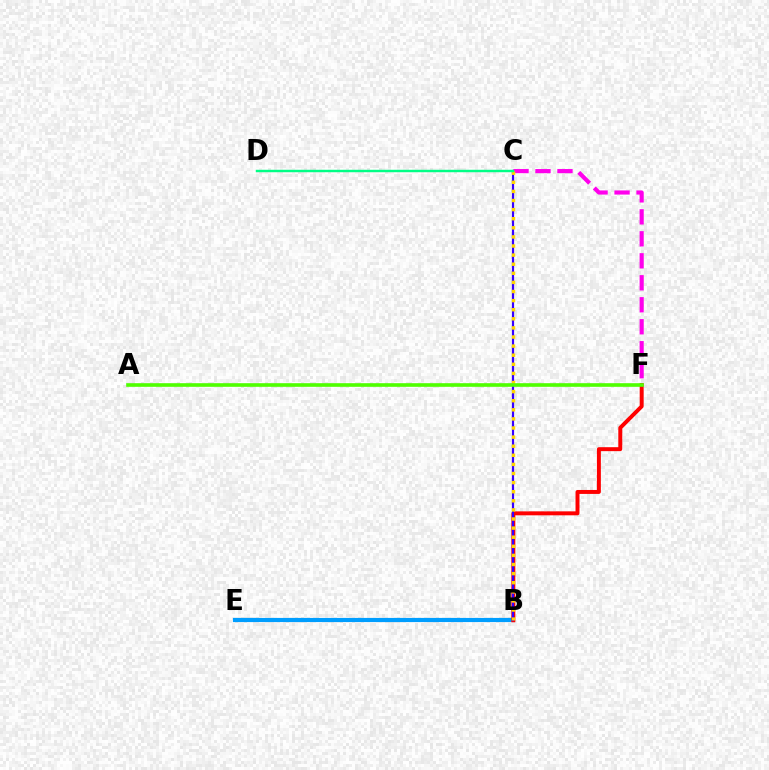{('B', 'E'): [{'color': '#009eff', 'line_style': 'solid', 'thickness': 2.99}], ('B', 'F'): [{'color': '#ff0000', 'line_style': 'solid', 'thickness': 2.85}], ('B', 'C'): [{'color': '#3700ff', 'line_style': 'solid', 'thickness': 1.58}, {'color': '#ffd500', 'line_style': 'dotted', 'thickness': 2.47}], ('C', 'F'): [{'color': '#ff00ed', 'line_style': 'dashed', 'thickness': 2.99}], ('A', 'F'): [{'color': '#4fff00', 'line_style': 'solid', 'thickness': 2.61}], ('C', 'D'): [{'color': '#00ff86', 'line_style': 'solid', 'thickness': 1.76}]}